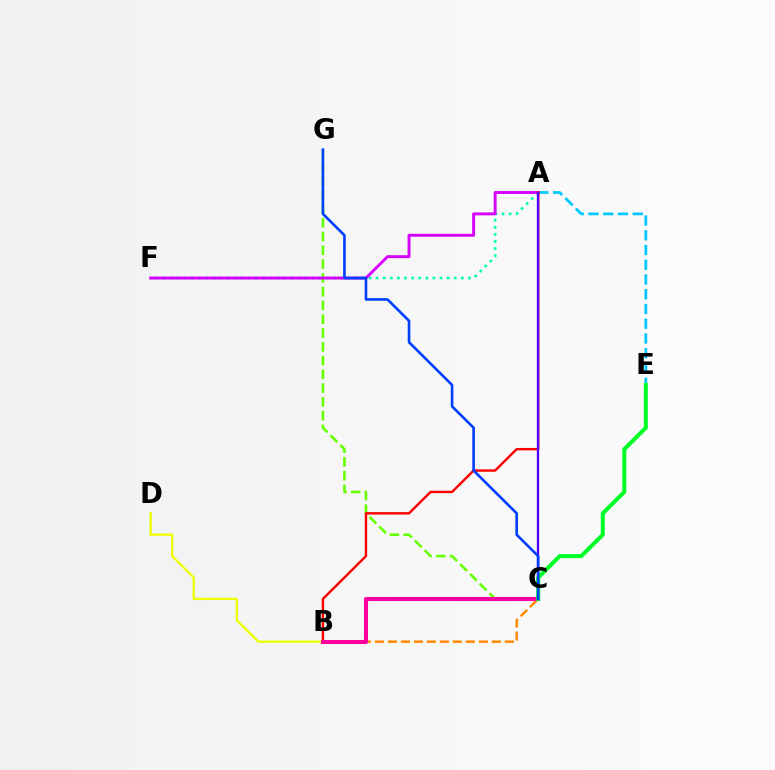{('A', 'F'): [{'color': '#00ffaf', 'line_style': 'dotted', 'thickness': 1.93}, {'color': '#d600ff', 'line_style': 'solid', 'thickness': 2.1}], ('C', 'G'): [{'color': '#66ff00', 'line_style': 'dashed', 'thickness': 1.87}, {'color': '#003fff', 'line_style': 'solid', 'thickness': 1.89}], ('B', 'C'): [{'color': '#ff8800', 'line_style': 'dashed', 'thickness': 1.76}, {'color': '#ff00a0', 'line_style': 'solid', 'thickness': 2.91}], ('A', 'E'): [{'color': '#00c7ff', 'line_style': 'dashed', 'thickness': 2.0}], ('A', 'B'): [{'color': '#ff0000', 'line_style': 'solid', 'thickness': 1.74}], ('A', 'C'): [{'color': '#4f00ff', 'line_style': 'solid', 'thickness': 1.67}], ('B', 'D'): [{'color': '#eeff00', 'line_style': 'solid', 'thickness': 1.65}], ('C', 'E'): [{'color': '#00ff27', 'line_style': 'solid', 'thickness': 2.91}]}